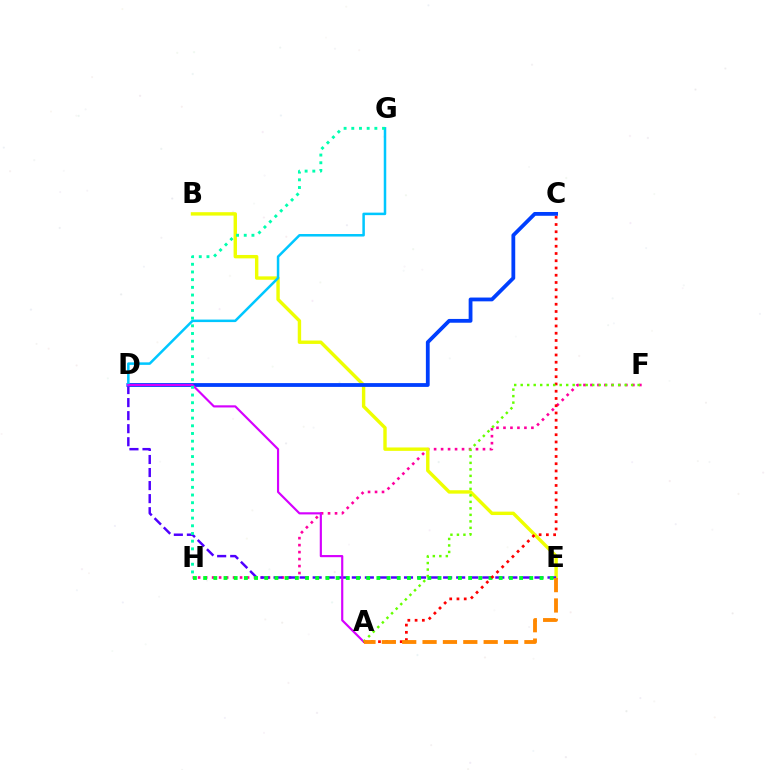{('F', 'H'): [{'color': '#ff00a0', 'line_style': 'dotted', 'thickness': 1.9}], ('B', 'E'): [{'color': '#eeff00', 'line_style': 'solid', 'thickness': 2.45}], ('C', 'D'): [{'color': '#003fff', 'line_style': 'solid', 'thickness': 2.73}], ('D', 'E'): [{'color': '#4f00ff', 'line_style': 'dashed', 'thickness': 1.77}], ('D', 'G'): [{'color': '#00c7ff', 'line_style': 'solid', 'thickness': 1.81}], ('A', 'D'): [{'color': '#d600ff', 'line_style': 'solid', 'thickness': 1.56}], ('E', 'H'): [{'color': '#00ff27', 'line_style': 'dotted', 'thickness': 2.77}], ('A', 'C'): [{'color': '#ff0000', 'line_style': 'dotted', 'thickness': 1.97}], ('A', 'F'): [{'color': '#66ff00', 'line_style': 'dotted', 'thickness': 1.77}], ('A', 'E'): [{'color': '#ff8800', 'line_style': 'dashed', 'thickness': 2.77}], ('G', 'H'): [{'color': '#00ffaf', 'line_style': 'dotted', 'thickness': 2.09}]}